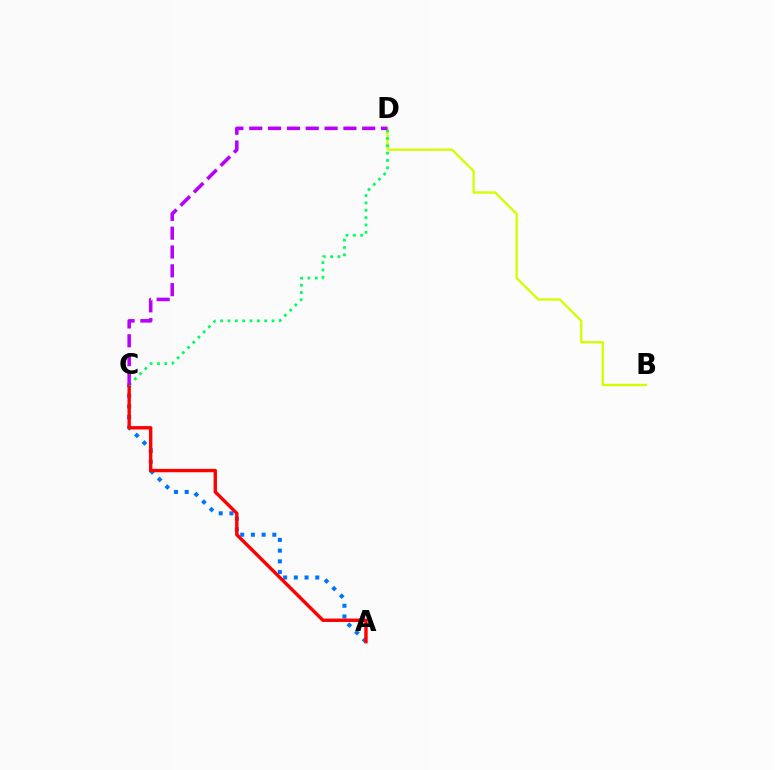{('B', 'D'): [{'color': '#d1ff00', 'line_style': 'solid', 'thickness': 1.67}], ('A', 'C'): [{'color': '#0074ff', 'line_style': 'dotted', 'thickness': 2.91}, {'color': '#ff0000', 'line_style': 'solid', 'thickness': 2.44}], ('C', 'D'): [{'color': '#00ff5c', 'line_style': 'dotted', 'thickness': 2.0}, {'color': '#b900ff', 'line_style': 'dashed', 'thickness': 2.56}]}